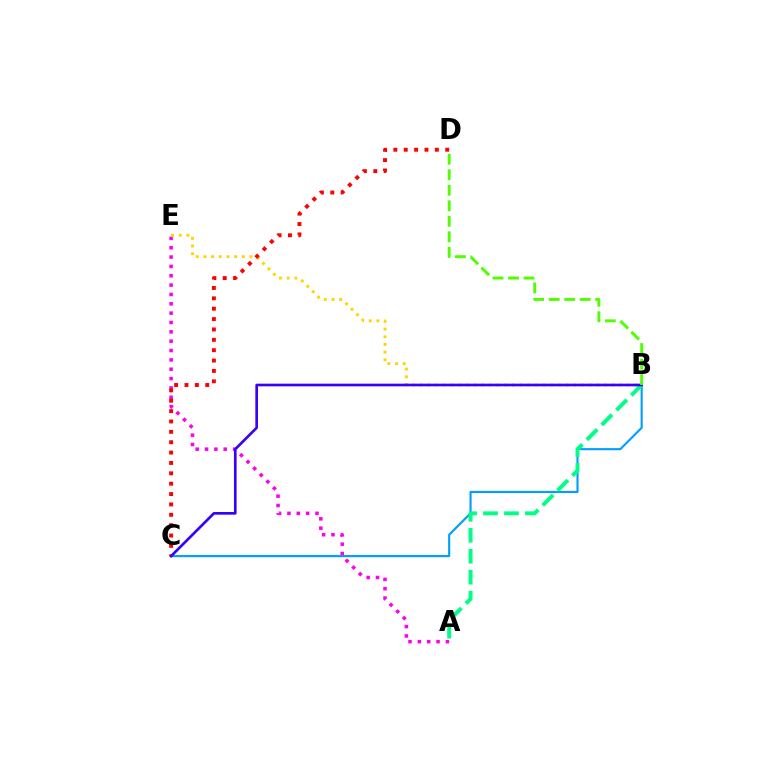{('B', 'C'): [{'color': '#009eff', 'line_style': 'solid', 'thickness': 1.54}, {'color': '#3700ff', 'line_style': 'solid', 'thickness': 1.92}], ('A', 'E'): [{'color': '#ff00ed', 'line_style': 'dotted', 'thickness': 2.54}], ('A', 'B'): [{'color': '#00ff86', 'line_style': 'dashed', 'thickness': 2.85}], ('B', 'E'): [{'color': '#ffd500', 'line_style': 'dotted', 'thickness': 2.09}], ('C', 'D'): [{'color': '#ff0000', 'line_style': 'dotted', 'thickness': 2.82}], ('B', 'D'): [{'color': '#4fff00', 'line_style': 'dashed', 'thickness': 2.11}]}